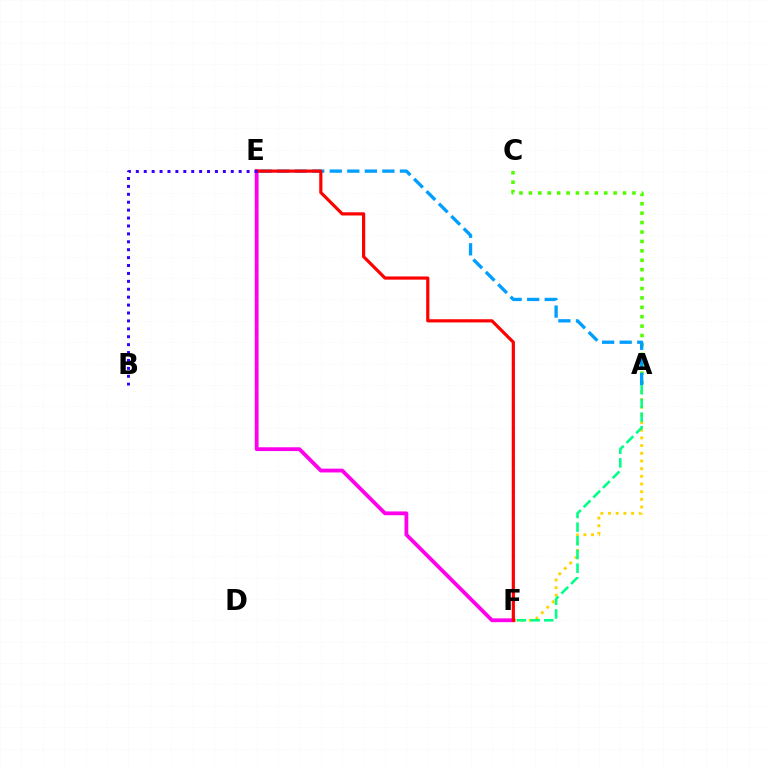{('A', 'C'): [{'color': '#4fff00', 'line_style': 'dotted', 'thickness': 2.56}], ('A', 'E'): [{'color': '#009eff', 'line_style': 'dashed', 'thickness': 2.38}], ('A', 'F'): [{'color': '#ffd500', 'line_style': 'dotted', 'thickness': 2.09}, {'color': '#00ff86', 'line_style': 'dashed', 'thickness': 1.86}], ('E', 'F'): [{'color': '#ff00ed', 'line_style': 'solid', 'thickness': 2.74}, {'color': '#ff0000', 'line_style': 'solid', 'thickness': 2.3}], ('B', 'E'): [{'color': '#3700ff', 'line_style': 'dotted', 'thickness': 2.15}]}